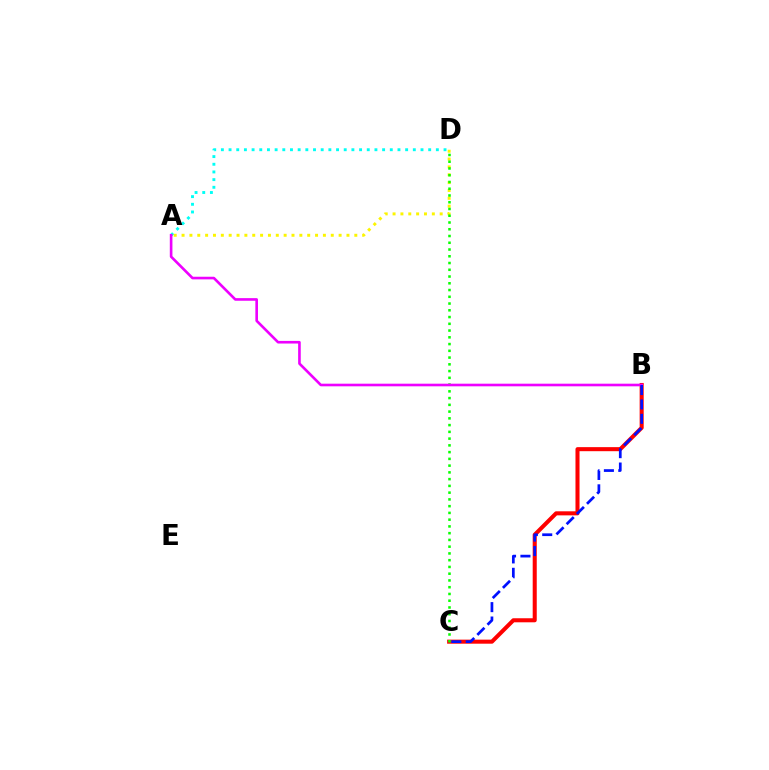{('B', 'C'): [{'color': '#ff0000', 'line_style': 'solid', 'thickness': 2.92}, {'color': '#0010ff', 'line_style': 'dashed', 'thickness': 1.96}], ('A', 'D'): [{'color': '#00fff6', 'line_style': 'dotted', 'thickness': 2.09}, {'color': '#fcf500', 'line_style': 'dotted', 'thickness': 2.13}], ('C', 'D'): [{'color': '#08ff00', 'line_style': 'dotted', 'thickness': 1.83}], ('A', 'B'): [{'color': '#ee00ff', 'line_style': 'solid', 'thickness': 1.89}]}